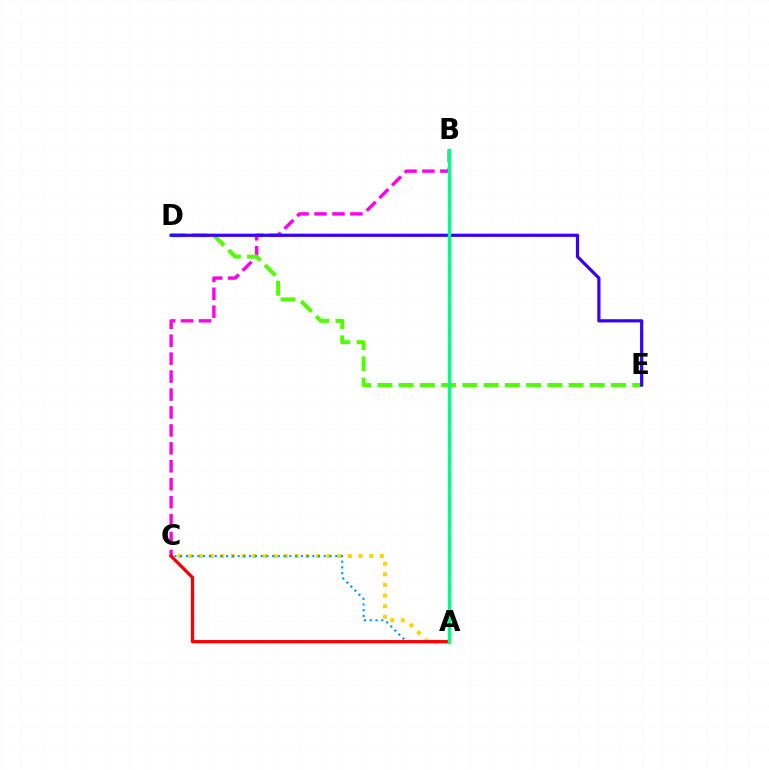{('B', 'C'): [{'color': '#ff00ed', 'line_style': 'dashed', 'thickness': 2.44}], ('D', 'E'): [{'color': '#4fff00', 'line_style': 'dashed', 'thickness': 2.88}, {'color': '#3700ff', 'line_style': 'solid', 'thickness': 2.31}], ('A', 'C'): [{'color': '#ffd500', 'line_style': 'dotted', 'thickness': 2.89}, {'color': '#009eff', 'line_style': 'dotted', 'thickness': 1.56}, {'color': '#ff0000', 'line_style': 'solid', 'thickness': 2.36}], ('A', 'B'): [{'color': '#00ff86', 'line_style': 'solid', 'thickness': 2.46}]}